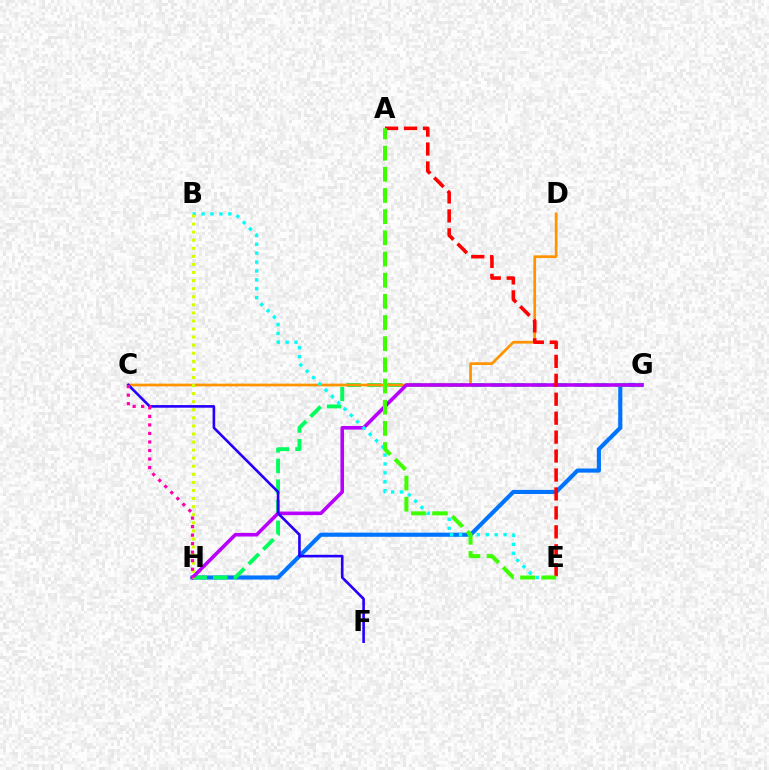{('G', 'H'): [{'color': '#0074ff', 'line_style': 'solid', 'thickness': 2.96}, {'color': '#00ff5c', 'line_style': 'dashed', 'thickness': 2.8}, {'color': '#b900ff', 'line_style': 'solid', 'thickness': 2.58}], ('C', 'D'): [{'color': '#ff9400', 'line_style': 'solid', 'thickness': 1.96}], ('C', 'F'): [{'color': '#2500ff', 'line_style': 'solid', 'thickness': 1.89}], ('B', 'E'): [{'color': '#00fff6', 'line_style': 'dotted', 'thickness': 2.42}], ('A', 'E'): [{'color': '#ff0000', 'line_style': 'dashed', 'thickness': 2.57}, {'color': '#3dff00', 'line_style': 'dashed', 'thickness': 2.88}], ('B', 'H'): [{'color': '#d1ff00', 'line_style': 'dotted', 'thickness': 2.19}], ('C', 'H'): [{'color': '#ff00ac', 'line_style': 'dotted', 'thickness': 2.32}]}